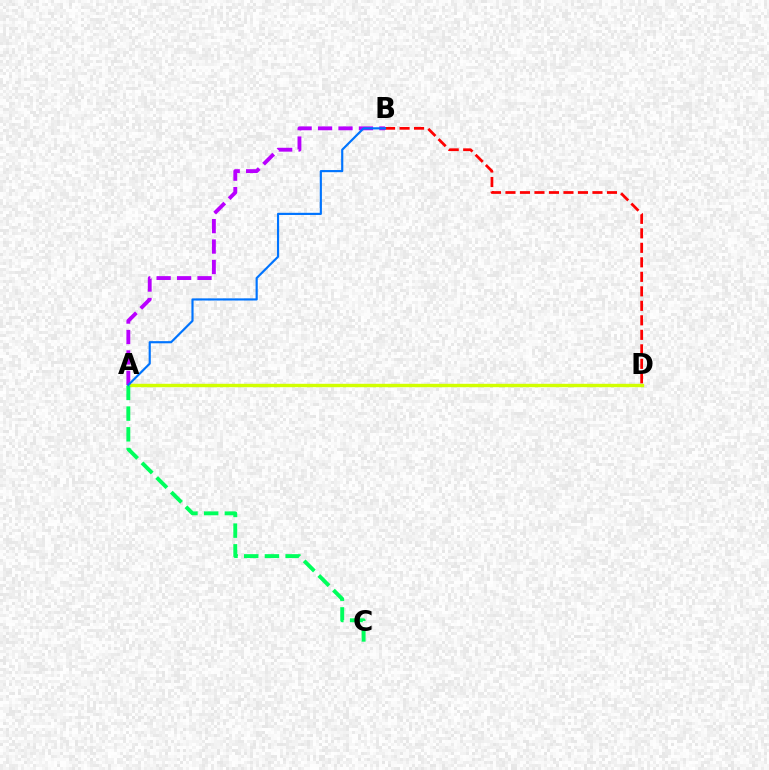{('A', 'D'): [{'color': '#d1ff00', 'line_style': 'solid', 'thickness': 2.45}], ('A', 'B'): [{'color': '#b900ff', 'line_style': 'dashed', 'thickness': 2.78}, {'color': '#0074ff', 'line_style': 'solid', 'thickness': 1.56}], ('B', 'D'): [{'color': '#ff0000', 'line_style': 'dashed', 'thickness': 1.97}], ('A', 'C'): [{'color': '#00ff5c', 'line_style': 'dashed', 'thickness': 2.81}]}